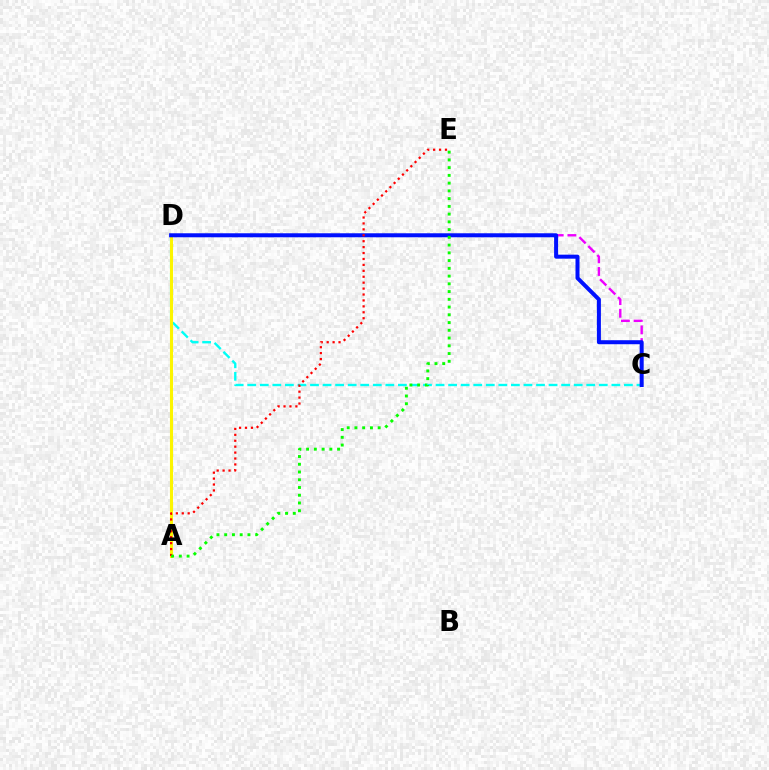{('C', 'D'): [{'color': '#00fff6', 'line_style': 'dashed', 'thickness': 1.71}, {'color': '#ee00ff', 'line_style': 'dashed', 'thickness': 1.72}, {'color': '#0010ff', 'line_style': 'solid', 'thickness': 2.89}], ('A', 'D'): [{'color': '#fcf500', 'line_style': 'solid', 'thickness': 2.22}], ('A', 'E'): [{'color': '#ff0000', 'line_style': 'dotted', 'thickness': 1.61}, {'color': '#08ff00', 'line_style': 'dotted', 'thickness': 2.1}]}